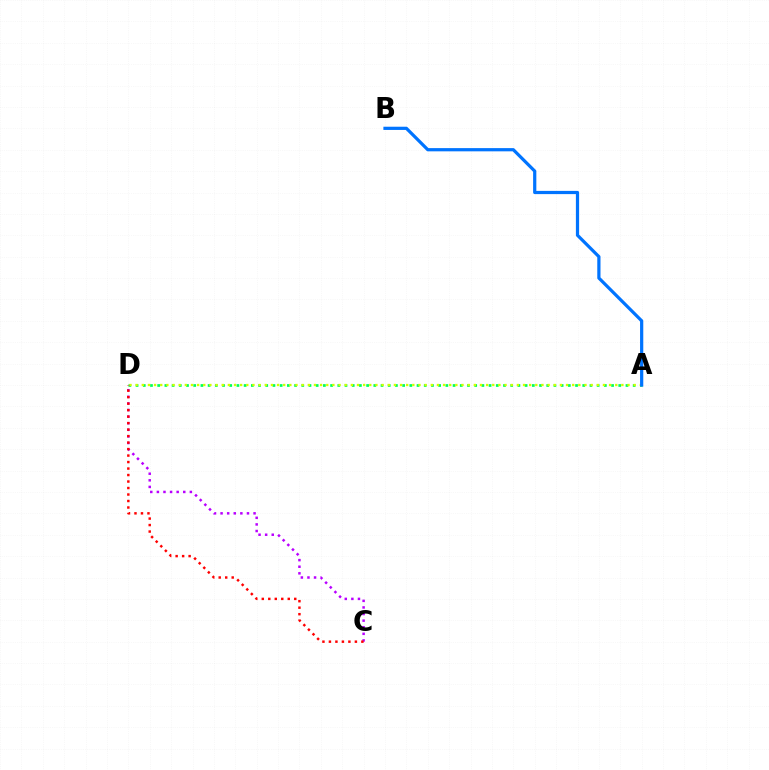{('C', 'D'): [{'color': '#b900ff', 'line_style': 'dotted', 'thickness': 1.79}, {'color': '#ff0000', 'line_style': 'dotted', 'thickness': 1.76}], ('A', 'D'): [{'color': '#00ff5c', 'line_style': 'dotted', 'thickness': 1.96}, {'color': '#d1ff00', 'line_style': 'dotted', 'thickness': 1.67}], ('A', 'B'): [{'color': '#0074ff', 'line_style': 'solid', 'thickness': 2.32}]}